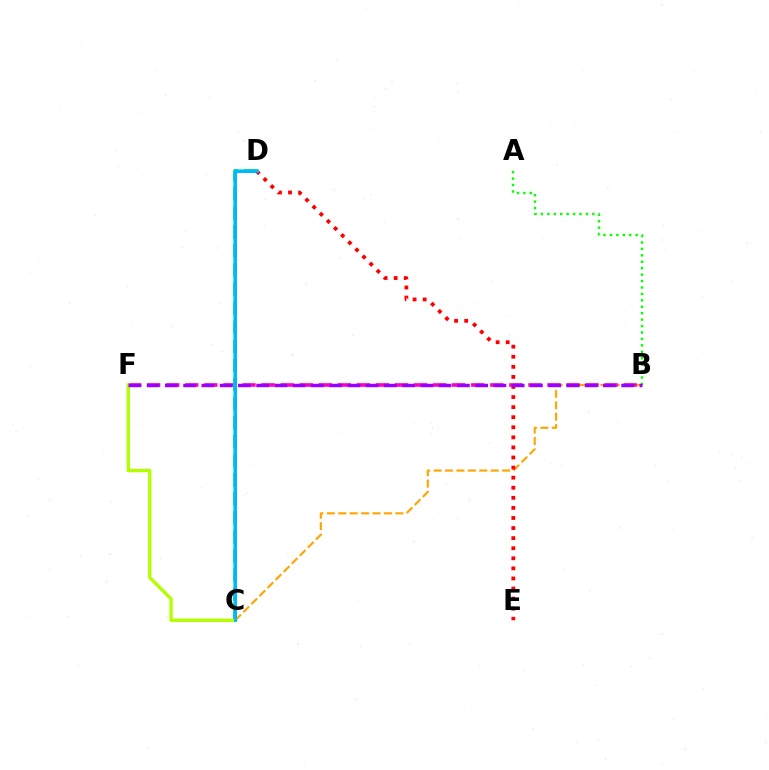{('B', 'C'): [{'color': '#ffa500', 'line_style': 'dashed', 'thickness': 1.55}], ('B', 'F'): [{'color': '#ff00bd', 'line_style': 'dashed', 'thickness': 2.59}, {'color': '#9b00ff', 'line_style': 'dashed', 'thickness': 2.48}], ('C', 'D'): [{'color': '#0010ff', 'line_style': 'dashed', 'thickness': 2.59}, {'color': '#00ff9d', 'line_style': 'solid', 'thickness': 2.55}, {'color': '#00b5ff', 'line_style': 'solid', 'thickness': 2.05}], ('C', 'F'): [{'color': '#b3ff00', 'line_style': 'solid', 'thickness': 2.42}], ('A', 'B'): [{'color': '#08ff00', 'line_style': 'dotted', 'thickness': 1.75}], ('D', 'E'): [{'color': '#ff0000', 'line_style': 'dotted', 'thickness': 2.74}]}